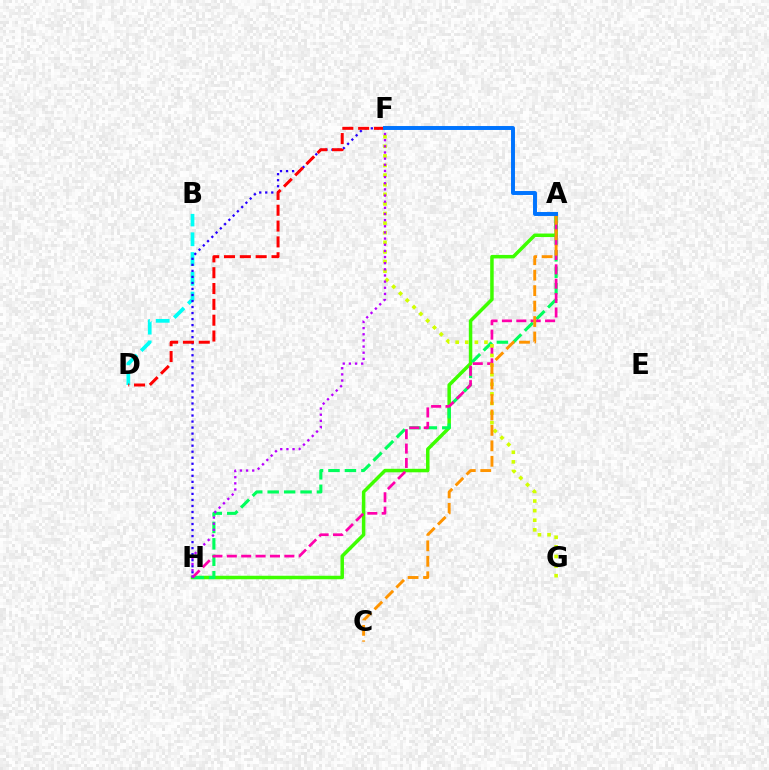{('A', 'H'): [{'color': '#3dff00', 'line_style': 'solid', 'thickness': 2.52}, {'color': '#00ff5c', 'line_style': 'dashed', 'thickness': 2.23}, {'color': '#ff00ac', 'line_style': 'dashed', 'thickness': 1.95}], ('B', 'D'): [{'color': '#00fff6', 'line_style': 'dashed', 'thickness': 2.69}], ('F', 'G'): [{'color': '#d1ff00', 'line_style': 'dotted', 'thickness': 2.61}], ('F', 'H'): [{'color': '#2500ff', 'line_style': 'dotted', 'thickness': 1.64}, {'color': '#b900ff', 'line_style': 'dotted', 'thickness': 1.67}], ('D', 'F'): [{'color': '#ff0000', 'line_style': 'dashed', 'thickness': 2.15}], ('A', 'C'): [{'color': '#ff9400', 'line_style': 'dashed', 'thickness': 2.1}], ('A', 'F'): [{'color': '#0074ff', 'line_style': 'solid', 'thickness': 2.84}]}